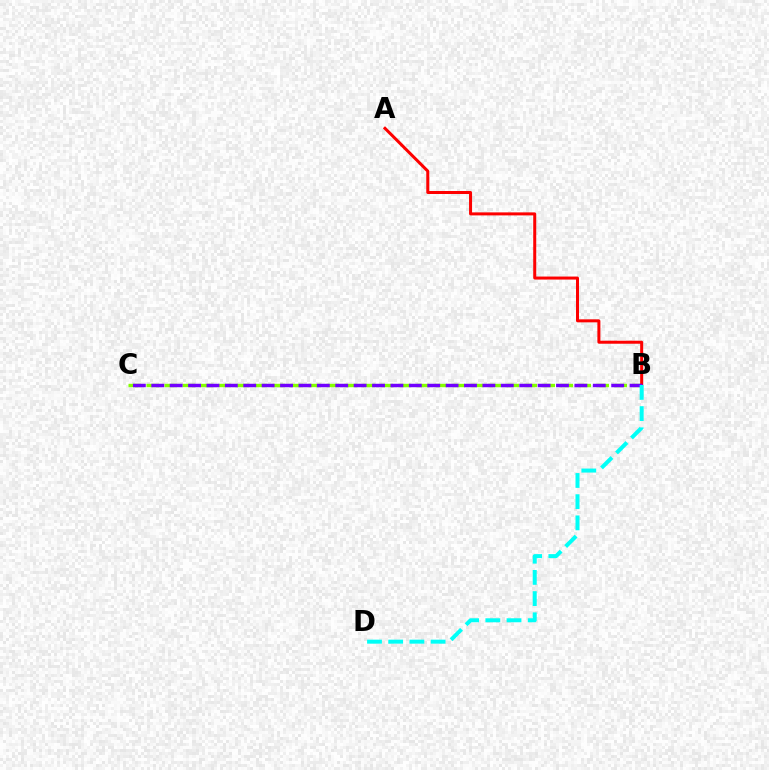{('B', 'C'): [{'color': '#84ff00', 'line_style': 'dashed', 'thickness': 2.44}, {'color': '#7200ff', 'line_style': 'dashed', 'thickness': 2.5}], ('A', 'B'): [{'color': '#ff0000', 'line_style': 'solid', 'thickness': 2.17}], ('B', 'D'): [{'color': '#00fff6', 'line_style': 'dashed', 'thickness': 2.88}]}